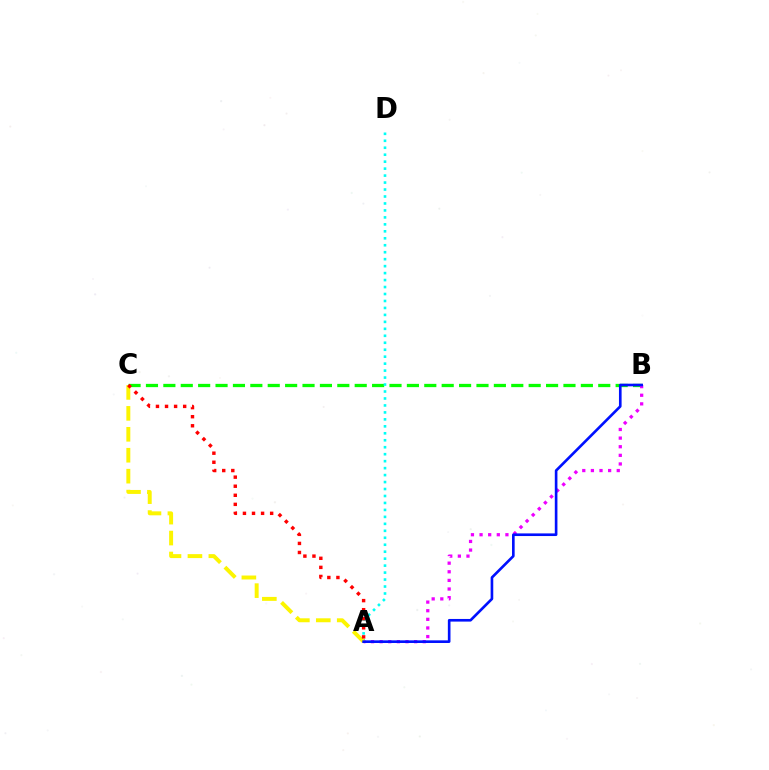{('B', 'C'): [{'color': '#08ff00', 'line_style': 'dashed', 'thickness': 2.36}], ('A', 'D'): [{'color': '#00fff6', 'line_style': 'dotted', 'thickness': 1.89}], ('A', 'B'): [{'color': '#ee00ff', 'line_style': 'dotted', 'thickness': 2.34}, {'color': '#0010ff', 'line_style': 'solid', 'thickness': 1.9}], ('A', 'C'): [{'color': '#fcf500', 'line_style': 'dashed', 'thickness': 2.84}, {'color': '#ff0000', 'line_style': 'dotted', 'thickness': 2.46}]}